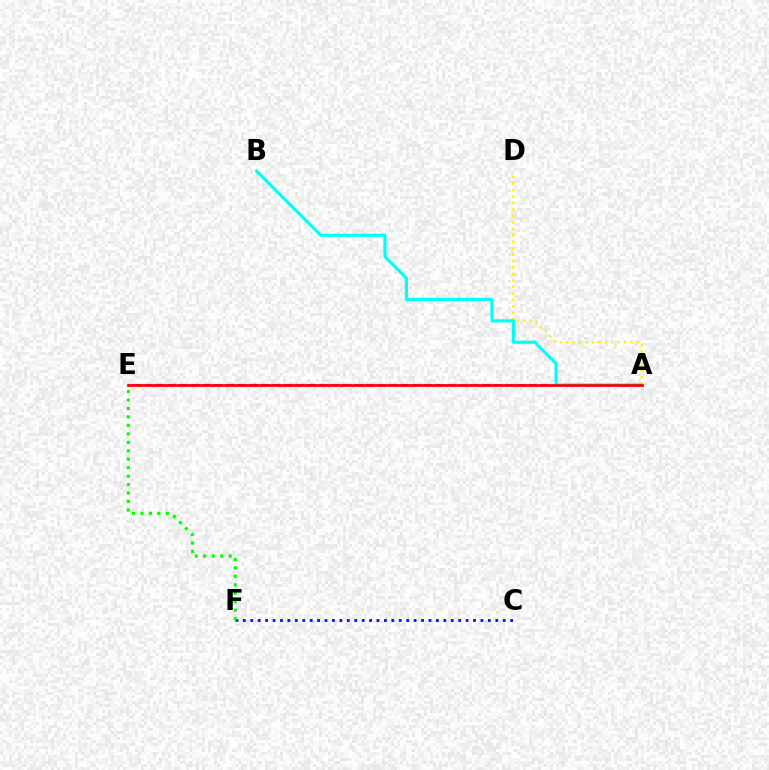{('A', 'D'): [{'color': '#fcf500', 'line_style': 'dotted', 'thickness': 1.75}], ('A', 'E'): [{'color': '#ee00ff', 'line_style': 'dashed', 'thickness': 1.58}, {'color': '#ff0000', 'line_style': 'solid', 'thickness': 1.96}], ('A', 'B'): [{'color': '#00fff6', 'line_style': 'solid', 'thickness': 2.25}], ('C', 'F'): [{'color': '#0010ff', 'line_style': 'dotted', 'thickness': 2.02}], ('E', 'F'): [{'color': '#08ff00', 'line_style': 'dotted', 'thickness': 2.3}]}